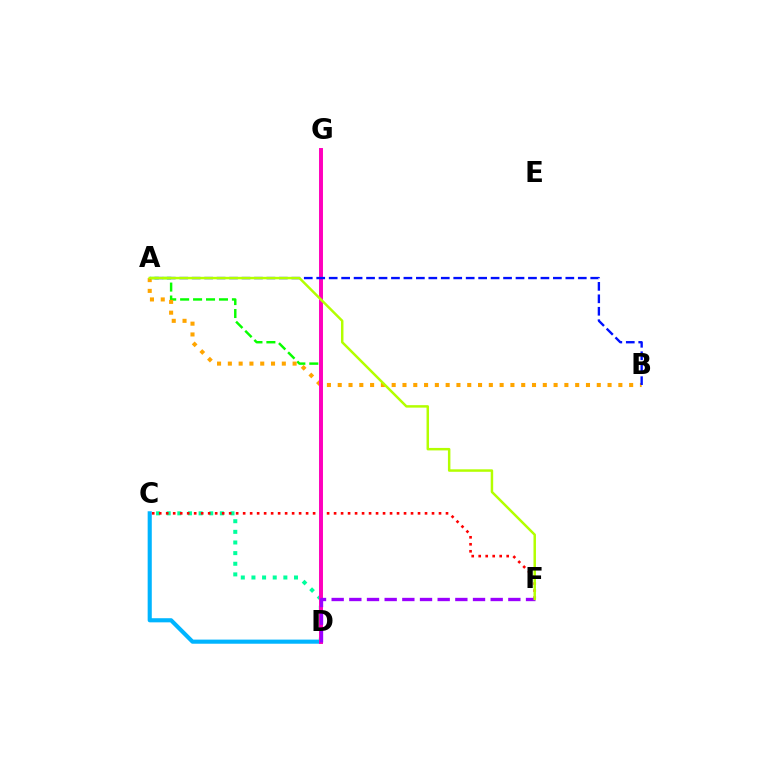{('C', 'D'): [{'color': '#00b5ff', 'line_style': 'solid', 'thickness': 2.97}, {'color': '#00ff9d', 'line_style': 'dotted', 'thickness': 2.89}], ('A', 'D'): [{'color': '#08ff00', 'line_style': 'dashed', 'thickness': 1.76}], ('C', 'F'): [{'color': '#ff0000', 'line_style': 'dotted', 'thickness': 1.9}], ('A', 'B'): [{'color': '#ffa500', 'line_style': 'dotted', 'thickness': 2.93}, {'color': '#0010ff', 'line_style': 'dashed', 'thickness': 1.69}], ('D', 'G'): [{'color': '#ff00bd', 'line_style': 'solid', 'thickness': 2.84}], ('D', 'F'): [{'color': '#9b00ff', 'line_style': 'dashed', 'thickness': 2.4}], ('A', 'F'): [{'color': '#b3ff00', 'line_style': 'solid', 'thickness': 1.78}]}